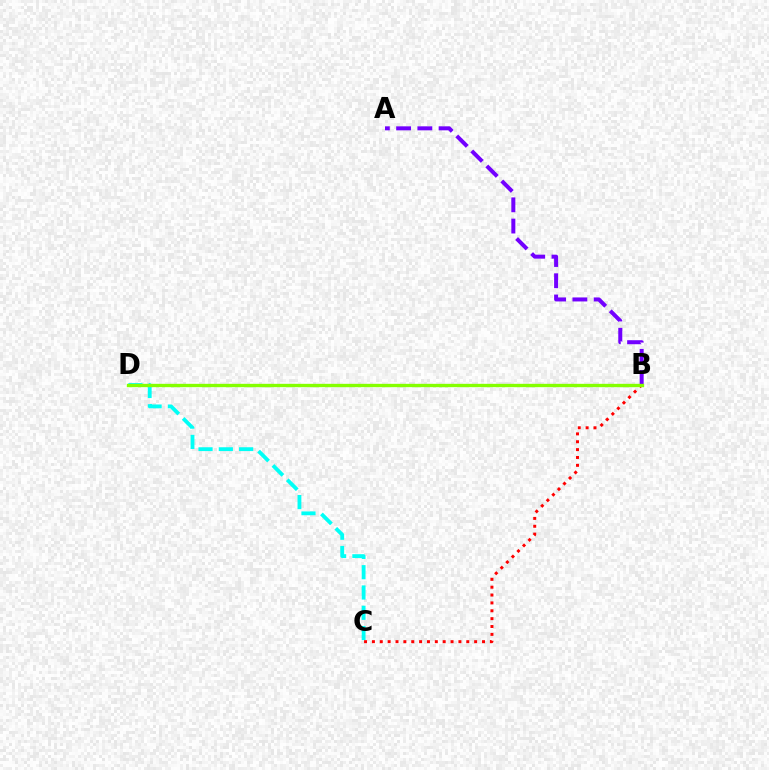{('A', 'B'): [{'color': '#7200ff', 'line_style': 'dashed', 'thickness': 2.88}], ('C', 'D'): [{'color': '#00fff6', 'line_style': 'dashed', 'thickness': 2.76}], ('B', 'C'): [{'color': '#ff0000', 'line_style': 'dotted', 'thickness': 2.14}], ('B', 'D'): [{'color': '#84ff00', 'line_style': 'solid', 'thickness': 2.41}]}